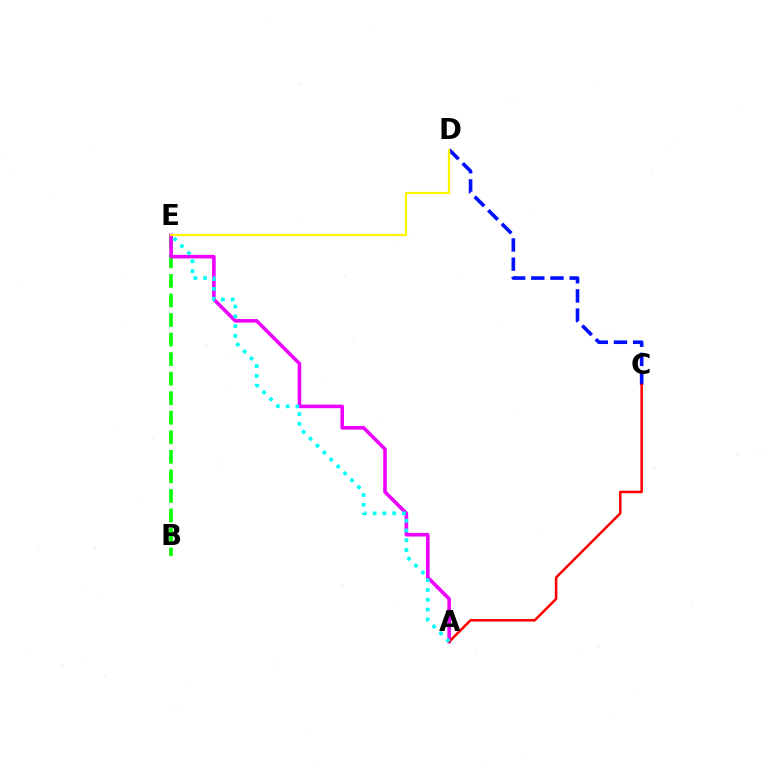{('C', 'D'): [{'color': '#0010ff', 'line_style': 'dashed', 'thickness': 2.61}], ('B', 'E'): [{'color': '#08ff00', 'line_style': 'dashed', 'thickness': 2.66}], ('A', 'E'): [{'color': '#ee00ff', 'line_style': 'solid', 'thickness': 2.57}, {'color': '#00fff6', 'line_style': 'dotted', 'thickness': 2.66}], ('A', 'C'): [{'color': '#ff0000', 'line_style': 'solid', 'thickness': 1.82}], ('D', 'E'): [{'color': '#fcf500', 'line_style': 'solid', 'thickness': 1.6}]}